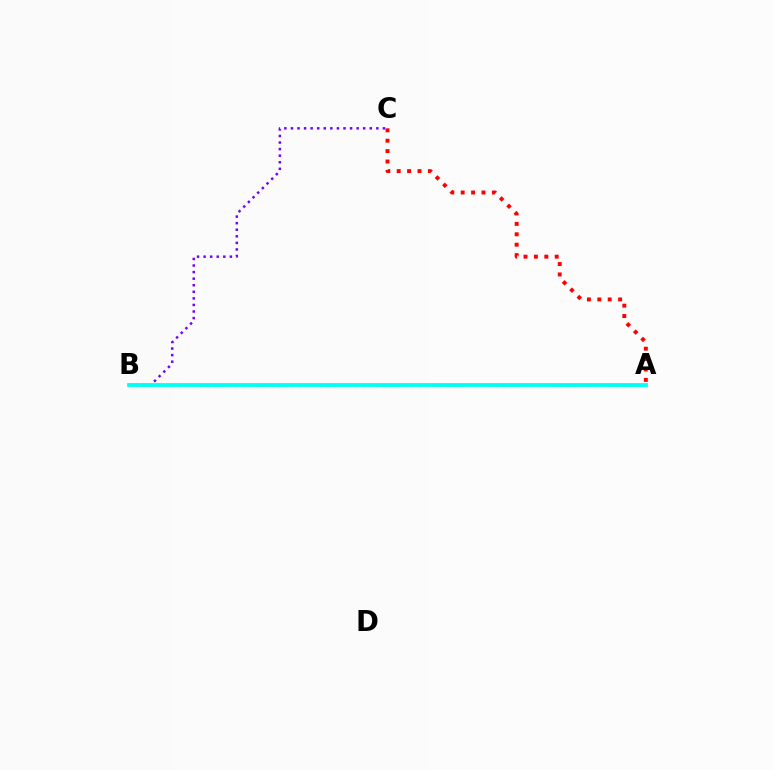{('A', 'B'): [{'color': '#84ff00', 'line_style': 'dotted', 'thickness': 1.91}, {'color': '#00fff6', 'line_style': 'solid', 'thickness': 2.74}], ('B', 'C'): [{'color': '#7200ff', 'line_style': 'dotted', 'thickness': 1.79}], ('A', 'C'): [{'color': '#ff0000', 'line_style': 'dotted', 'thickness': 2.83}]}